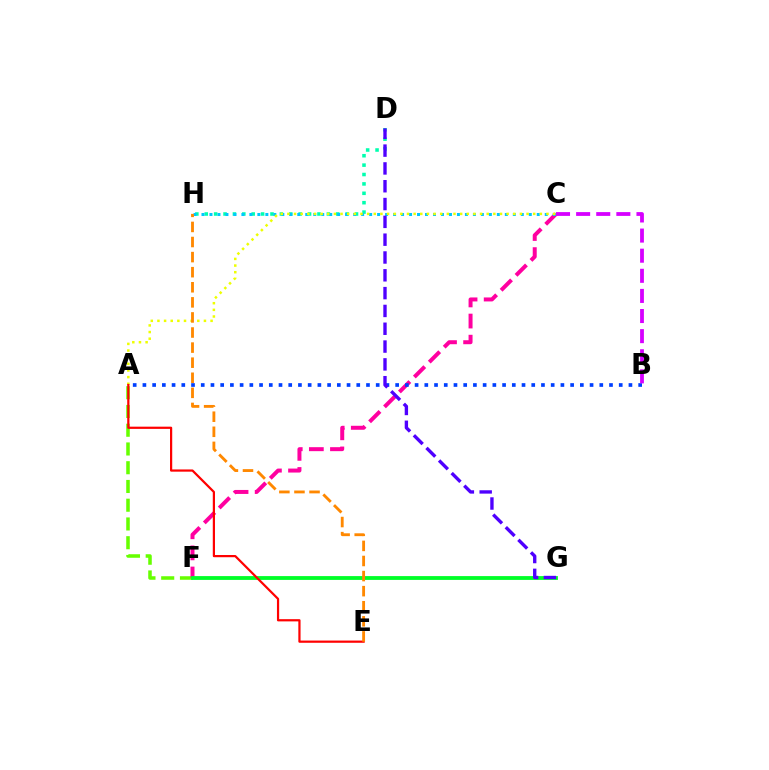{('A', 'F'): [{'color': '#66ff00', 'line_style': 'dashed', 'thickness': 2.55}], ('C', 'F'): [{'color': '#ff00a0', 'line_style': 'dashed', 'thickness': 2.87}], ('D', 'H'): [{'color': '#00ffaf', 'line_style': 'dotted', 'thickness': 2.55}], ('C', 'H'): [{'color': '#00c7ff', 'line_style': 'dotted', 'thickness': 2.17}], ('F', 'G'): [{'color': '#00ff27', 'line_style': 'solid', 'thickness': 2.75}], ('A', 'B'): [{'color': '#003fff', 'line_style': 'dotted', 'thickness': 2.64}], ('D', 'G'): [{'color': '#4f00ff', 'line_style': 'dashed', 'thickness': 2.42}], ('B', 'C'): [{'color': '#d600ff', 'line_style': 'dashed', 'thickness': 2.73}], ('A', 'C'): [{'color': '#eeff00', 'line_style': 'dotted', 'thickness': 1.81}], ('A', 'E'): [{'color': '#ff0000', 'line_style': 'solid', 'thickness': 1.6}], ('E', 'H'): [{'color': '#ff8800', 'line_style': 'dashed', 'thickness': 2.05}]}